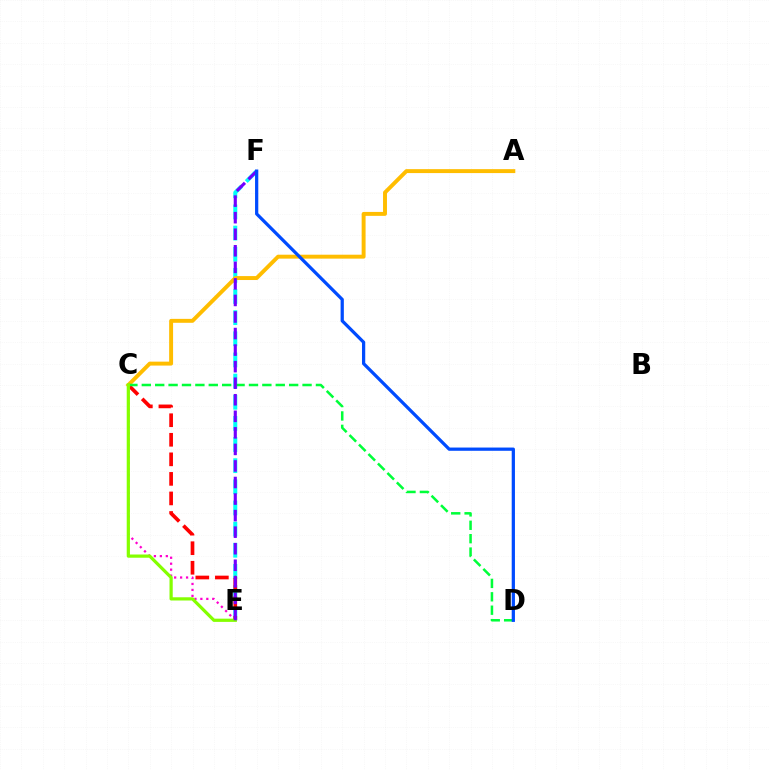{('C', 'E'): [{'color': '#ff00cf', 'line_style': 'dotted', 'thickness': 1.62}, {'color': '#ff0000', 'line_style': 'dashed', 'thickness': 2.66}, {'color': '#84ff00', 'line_style': 'solid', 'thickness': 2.32}], ('E', 'F'): [{'color': '#00fff6', 'line_style': 'dashed', 'thickness': 2.87}, {'color': '#7200ff', 'line_style': 'dashed', 'thickness': 2.25}], ('A', 'C'): [{'color': '#ffbd00', 'line_style': 'solid', 'thickness': 2.83}], ('C', 'D'): [{'color': '#00ff39', 'line_style': 'dashed', 'thickness': 1.82}], ('D', 'F'): [{'color': '#004bff', 'line_style': 'solid', 'thickness': 2.34}]}